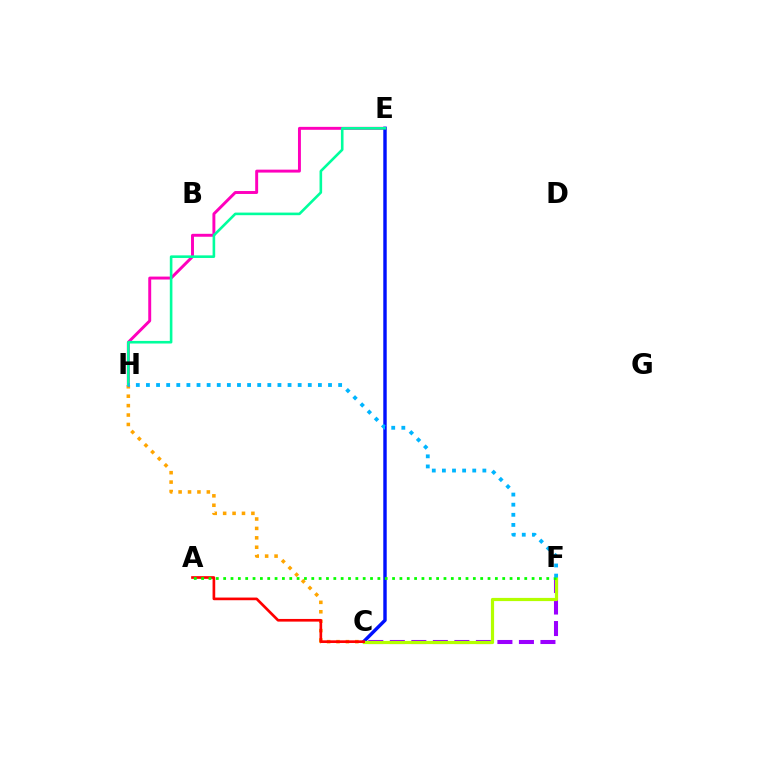{('C', 'F'): [{'color': '#9b00ff', 'line_style': 'dashed', 'thickness': 2.92}, {'color': '#b3ff00', 'line_style': 'solid', 'thickness': 2.3}], ('C', 'H'): [{'color': '#ffa500', 'line_style': 'dotted', 'thickness': 2.56}], ('E', 'H'): [{'color': '#ff00bd', 'line_style': 'solid', 'thickness': 2.11}, {'color': '#00ff9d', 'line_style': 'solid', 'thickness': 1.88}], ('C', 'E'): [{'color': '#0010ff', 'line_style': 'solid', 'thickness': 2.46}], ('A', 'C'): [{'color': '#ff0000', 'line_style': 'solid', 'thickness': 1.92}], ('A', 'F'): [{'color': '#08ff00', 'line_style': 'dotted', 'thickness': 2.0}], ('F', 'H'): [{'color': '#00b5ff', 'line_style': 'dotted', 'thickness': 2.75}]}